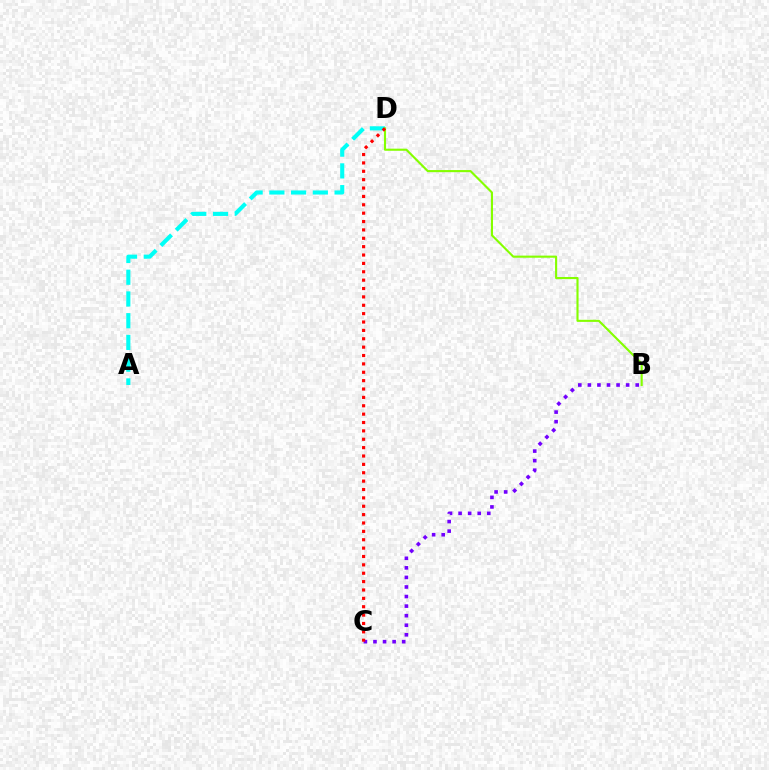{('A', 'D'): [{'color': '#00fff6', 'line_style': 'dashed', 'thickness': 2.95}], ('B', 'D'): [{'color': '#84ff00', 'line_style': 'solid', 'thickness': 1.52}], ('B', 'C'): [{'color': '#7200ff', 'line_style': 'dotted', 'thickness': 2.6}], ('C', 'D'): [{'color': '#ff0000', 'line_style': 'dotted', 'thickness': 2.28}]}